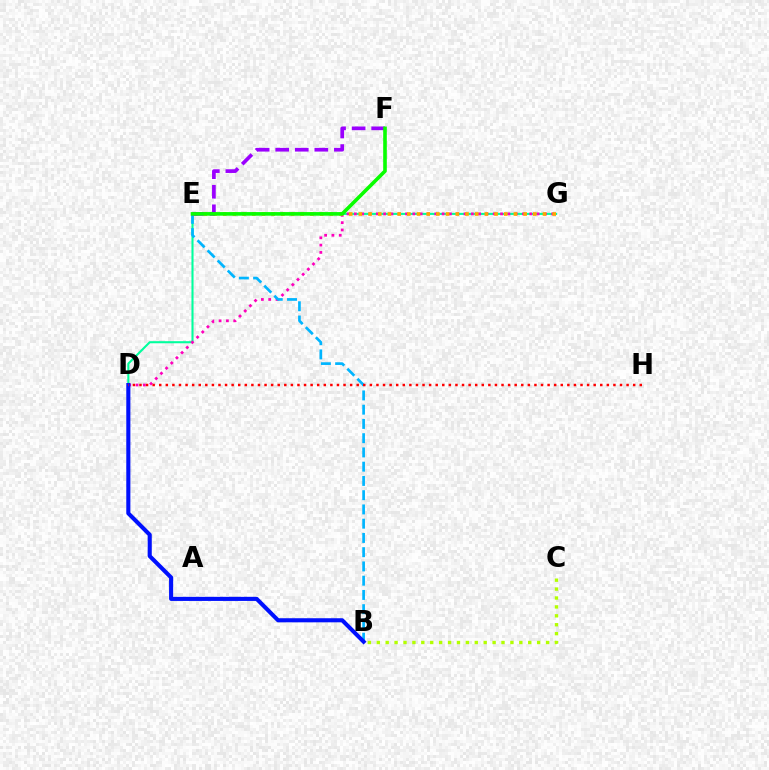{('D', 'G'): [{'color': '#00ff9d', 'line_style': 'solid', 'thickness': 1.5}, {'color': '#ff00bd', 'line_style': 'dotted', 'thickness': 1.99}], ('B', 'E'): [{'color': '#00b5ff', 'line_style': 'dashed', 'thickness': 1.94}], ('E', 'G'): [{'color': '#ffa500', 'line_style': 'dotted', 'thickness': 2.63}], ('B', 'D'): [{'color': '#0010ff', 'line_style': 'solid', 'thickness': 2.94}], ('E', 'F'): [{'color': '#9b00ff', 'line_style': 'dashed', 'thickness': 2.66}, {'color': '#08ff00', 'line_style': 'solid', 'thickness': 2.6}], ('D', 'H'): [{'color': '#ff0000', 'line_style': 'dotted', 'thickness': 1.79}], ('B', 'C'): [{'color': '#b3ff00', 'line_style': 'dotted', 'thickness': 2.42}]}